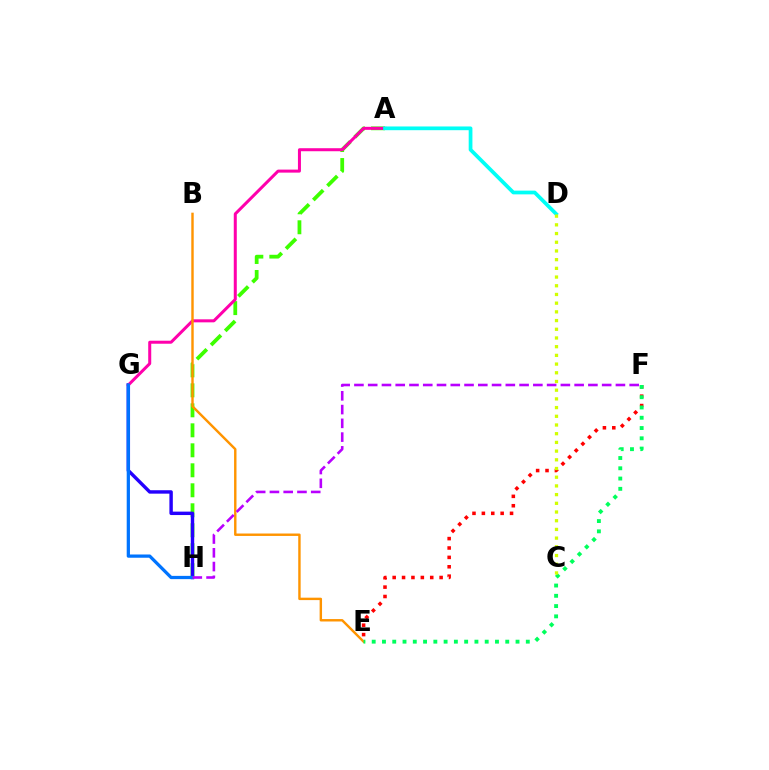{('A', 'H'): [{'color': '#3dff00', 'line_style': 'dashed', 'thickness': 2.72}], ('E', 'F'): [{'color': '#ff0000', 'line_style': 'dotted', 'thickness': 2.55}, {'color': '#00ff5c', 'line_style': 'dotted', 'thickness': 2.79}], ('G', 'H'): [{'color': '#2500ff', 'line_style': 'solid', 'thickness': 2.47}, {'color': '#0074ff', 'line_style': 'solid', 'thickness': 2.34}], ('A', 'G'): [{'color': '#ff00ac', 'line_style': 'solid', 'thickness': 2.17}], ('B', 'E'): [{'color': '#ff9400', 'line_style': 'solid', 'thickness': 1.74}], ('F', 'H'): [{'color': '#b900ff', 'line_style': 'dashed', 'thickness': 1.87}], ('A', 'D'): [{'color': '#00fff6', 'line_style': 'solid', 'thickness': 2.69}], ('C', 'D'): [{'color': '#d1ff00', 'line_style': 'dotted', 'thickness': 2.36}]}